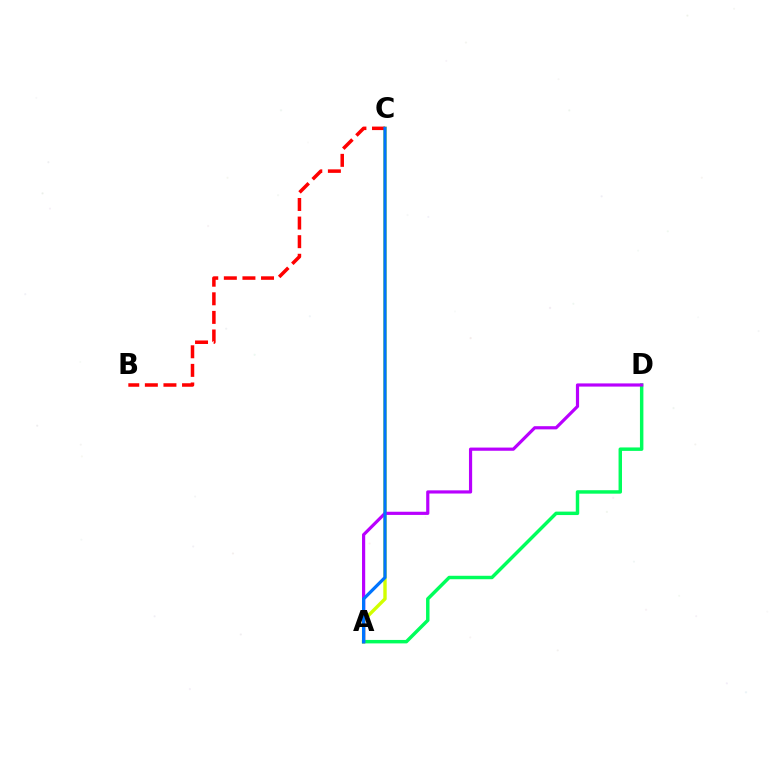{('A', 'C'): [{'color': '#d1ff00', 'line_style': 'solid', 'thickness': 2.44}, {'color': '#0074ff', 'line_style': 'solid', 'thickness': 2.32}], ('A', 'D'): [{'color': '#00ff5c', 'line_style': 'solid', 'thickness': 2.49}, {'color': '#b900ff', 'line_style': 'solid', 'thickness': 2.29}], ('B', 'C'): [{'color': '#ff0000', 'line_style': 'dashed', 'thickness': 2.53}]}